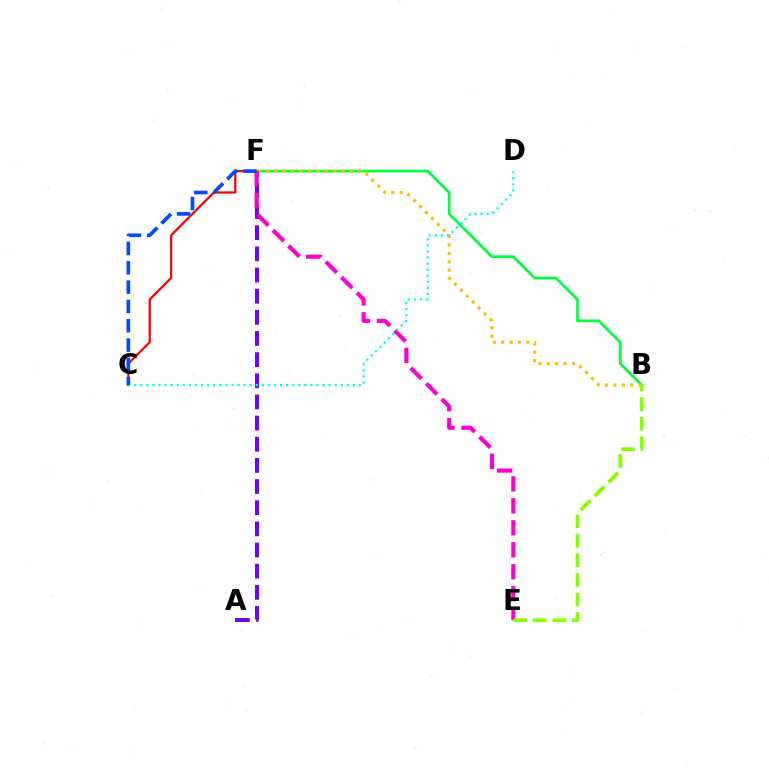{('C', 'F'): [{'color': '#ff0000', 'line_style': 'solid', 'thickness': 1.61}, {'color': '#004bff', 'line_style': 'dashed', 'thickness': 2.62}], ('B', 'F'): [{'color': '#00ff39', 'line_style': 'solid', 'thickness': 1.95}, {'color': '#ffbd00', 'line_style': 'dotted', 'thickness': 2.28}], ('A', 'F'): [{'color': '#7200ff', 'line_style': 'dashed', 'thickness': 2.87}], ('E', 'F'): [{'color': '#ff00cf', 'line_style': 'dashed', 'thickness': 2.99}], ('B', 'E'): [{'color': '#84ff00', 'line_style': 'dashed', 'thickness': 2.65}], ('C', 'D'): [{'color': '#00fff6', 'line_style': 'dotted', 'thickness': 1.65}]}